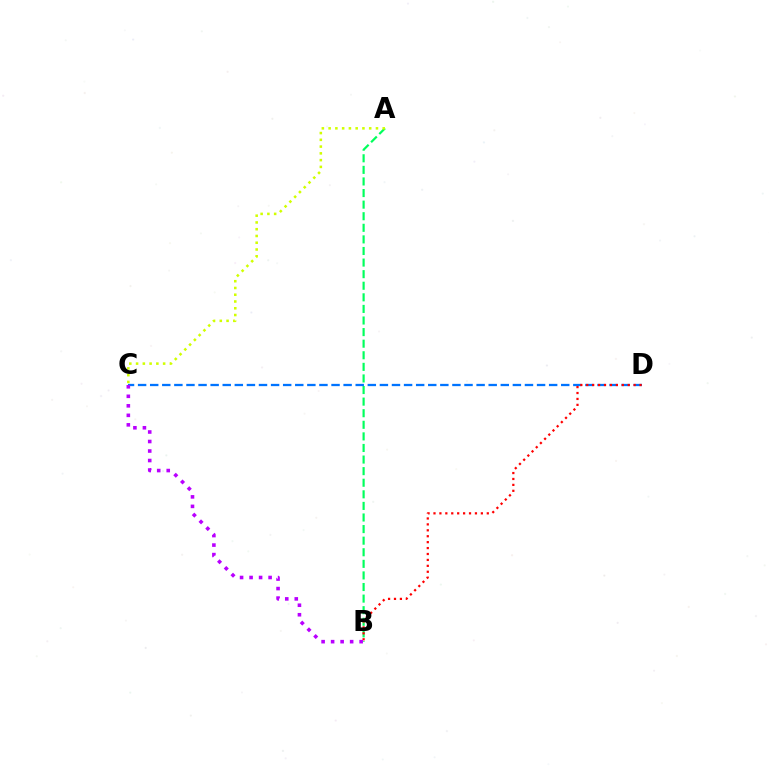{('A', 'B'): [{'color': '#00ff5c', 'line_style': 'dashed', 'thickness': 1.57}], ('C', 'D'): [{'color': '#0074ff', 'line_style': 'dashed', 'thickness': 1.64}], ('A', 'C'): [{'color': '#d1ff00', 'line_style': 'dotted', 'thickness': 1.84}], ('B', 'D'): [{'color': '#ff0000', 'line_style': 'dotted', 'thickness': 1.61}], ('B', 'C'): [{'color': '#b900ff', 'line_style': 'dotted', 'thickness': 2.58}]}